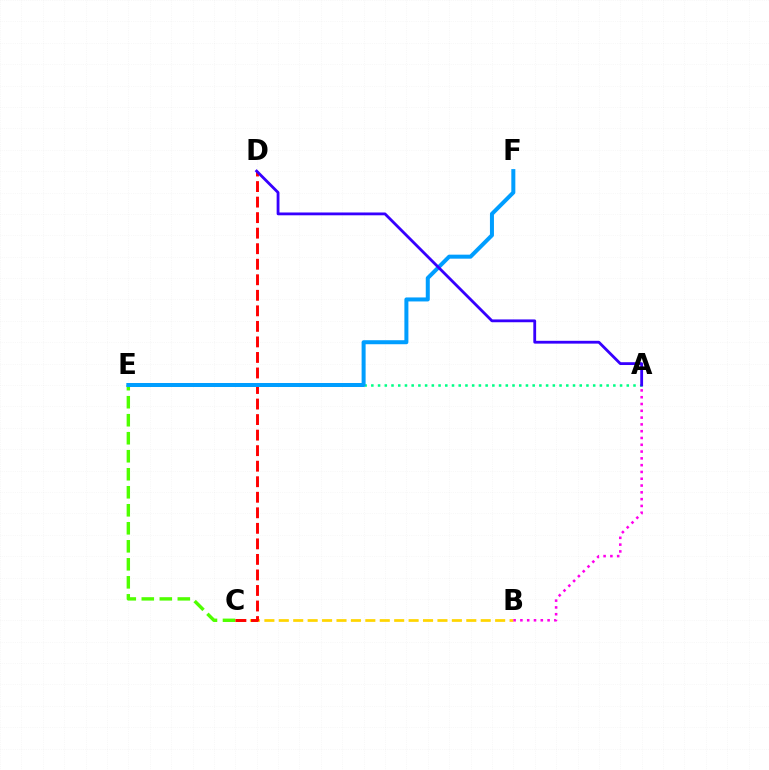{('B', 'C'): [{'color': '#ffd500', 'line_style': 'dashed', 'thickness': 1.96}], ('A', 'B'): [{'color': '#ff00ed', 'line_style': 'dotted', 'thickness': 1.85}], ('C', 'E'): [{'color': '#4fff00', 'line_style': 'dashed', 'thickness': 2.45}], ('C', 'D'): [{'color': '#ff0000', 'line_style': 'dashed', 'thickness': 2.11}], ('A', 'E'): [{'color': '#00ff86', 'line_style': 'dotted', 'thickness': 1.83}], ('E', 'F'): [{'color': '#009eff', 'line_style': 'solid', 'thickness': 2.89}], ('A', 'D'): [{'color': '#3700ff', 'line_style': 'solid', 'thickness': 2.02}]}